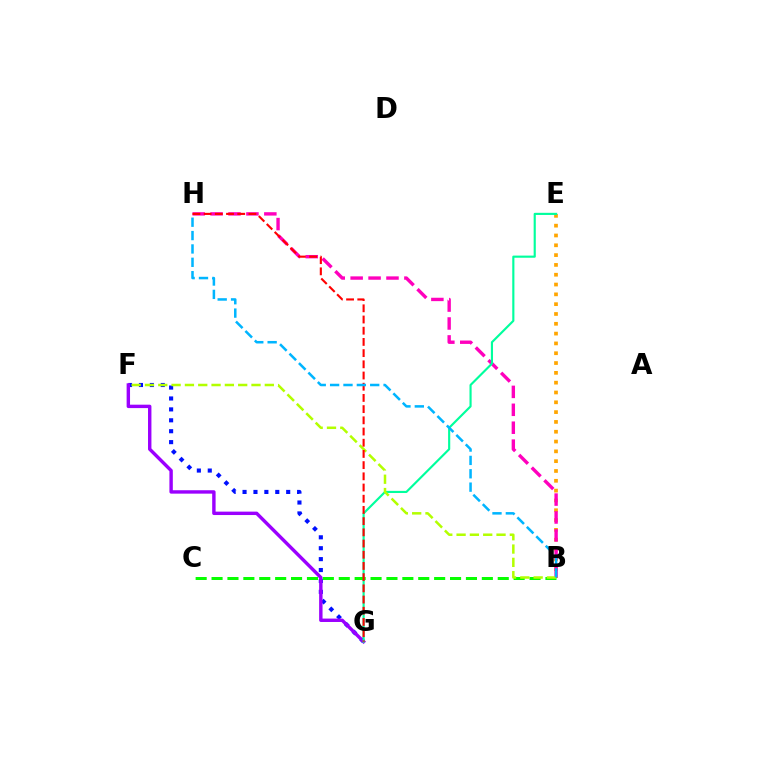{('B', 'E'): [{'color': '#ffa500', 'line_style': 'dotted', 'thickness': 2.67}], ('F', 'G'): [{'color': '#0010ff', 'line_style': 'dotted', 'thickness': 2.96}, {'color': '#9b00ff', 'line_style': 'solid', 'thickness': 2.45}], ('B', 'H'): [{'color': '#ff00bd', 'line_style': 'dashed', 'thickness': 2.43}, {'color': '#00b5ff', 'line_style': 'dashed', 'thickness': 1.82}], ('E', 'G'): [{'color': '#00ff9d', 'line_style': 'solid', 'thickness': 1.55}], ('B', 'C'): [{'color': '#08ff00', 'line_style': 'dashed', 'thickness': 2.16}], ('B', 'F'): [{'color': '#b3ff00', 'line_style': 'dashed', 'thickness': 1.81}], ('G', 'H'): [{'color': '#ff0000', 'line_style': 'dashed', 'thickness': 1.52}]}